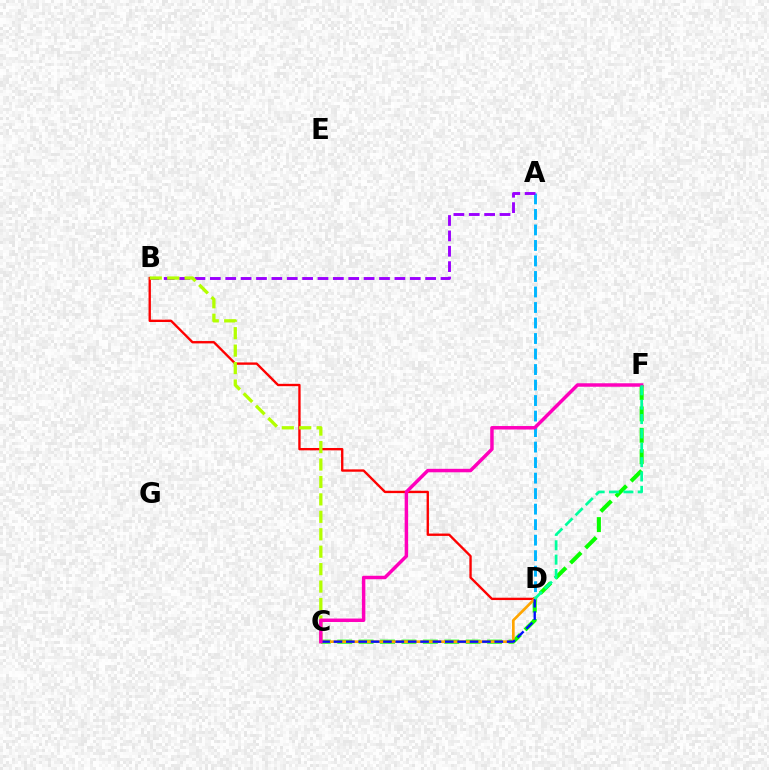{('C', 'F'): [{'color': '#08ff00', 'line_style': 'dashed', 'thickness': 2.91}, {'color': '#ff00bd', 'line_style': 'solid', 'thickness': 2.5}], ('B', 'D'): [{'color': '#ff0000', 'line_style': 'solid', 'thickness': 1.69}], ('A', 'D'): [{'color': '#00b5ff', 'line_style': 'dashed', 'thickness': 2.11}], ('A', 'B'): [{'color': '#9b00ff', 'line_style': 'dashed', 'thickness': 2.09}], ('C', 'D'): [{'color': '#ffa500', 'line_style': 'solid', 'thickness': 1.93}, {'color': '#0010ff', 'line_style': 'dashed', 'thickness': 1.68}], ('B', 'C'): [{'color': '#b3ff00', 'line_style': 'dashed', 'thickness': 2.37}], ('D', 'F'): [{'color': '#00ff9d', 'line_style': 'dashed', 'thickness': 1.95}]}